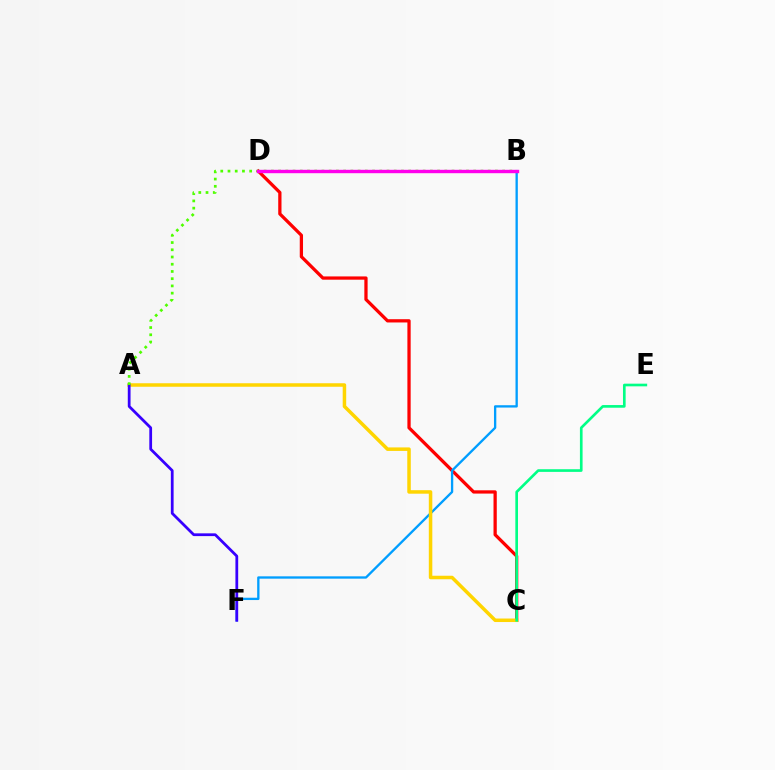{('C', 'D'): [{'color': '#ff0000', 'line_style': 'solid', 'thickness': 2.35}], ('B', 'F'): [{'color': '#009eff', 'line_style': 'solid', 'thickness': 1.68}], ('A', 'C'): [{'color': '#ffd500', 'line_style': 'solid', 'thickness': 2.52}], ('A', 'F'): [{'color': '#3700ff', 'line_style': 'solid', 'thickness': 1.99}], ('C', 'E'): [{'color': '#00ff86', 'line_style': 'solid', 'thickness': 1.91}], ('A', 'B'): [{'color': '#4fff00', 'line_style': 'dotted', 'thickness': 1.96}], ('B', 'D'): [{'color': '#ff00ed', 'line_style': 'solid', 'thickness': 2.45}]}